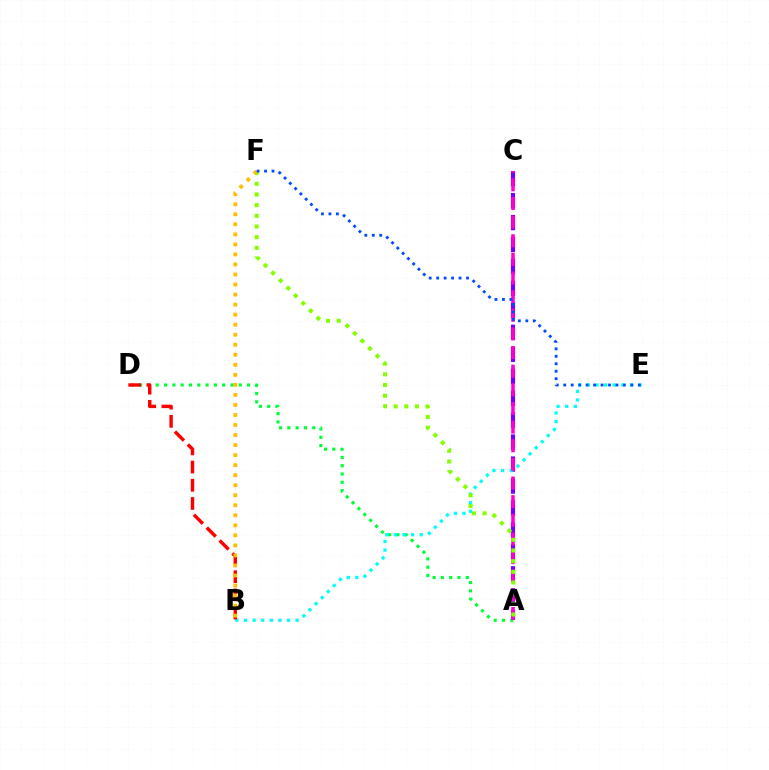{('A', 'C'): [{'color': '#7200ff', 'line_style': 'dashed', 'thickness': 2.98}, {'color': '#ff00cf', 'line_style': 'dashed', 'thickness': 2.53}], ('A', 'D'): [{'color': '#00ff39', 'line_style': 'dotted', 'thickness': 2.26}], ('B', 'E'): [{'color': '#00fff6', 'line_style': 'dotted', 'thickness': 2.34}], ('B', 'D'): [{'color': '#ff0000', 'line_style': 'dashed', 'thickness': 2.47}], ('A', 'F'): [{'color': '#84ff00', 'line_style': 'dotted', 'thickness': 2.9}], ('B', 'F'): [{'color': '#ffbd00', 'line_style': 'dotted', 'thickness': 2.73}], ('E', 'F'): [{'color': '#004bff', 'line_style': 'dotted', 'thickness': 2.03}]}